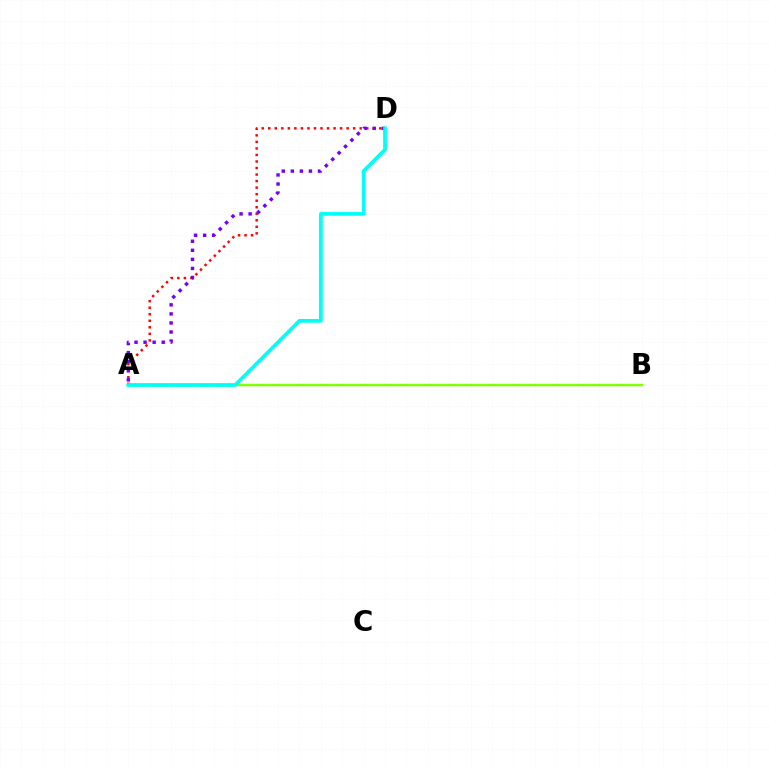{('A', 'D'): [{'color': '#ff0000', 'line_style': 'dotted', 'thickness': 1.77}, {'color': '#7200ff', 'line_style': 'dotted', 'thickness': 2.46}, {'color': '#00fff6', 'line_style': 'solid', 'thickness': 2.68}], ('A', 'B'): [{'color': '#84ff00', 'line_style': 'solid', 'thickness': 1.78}]}